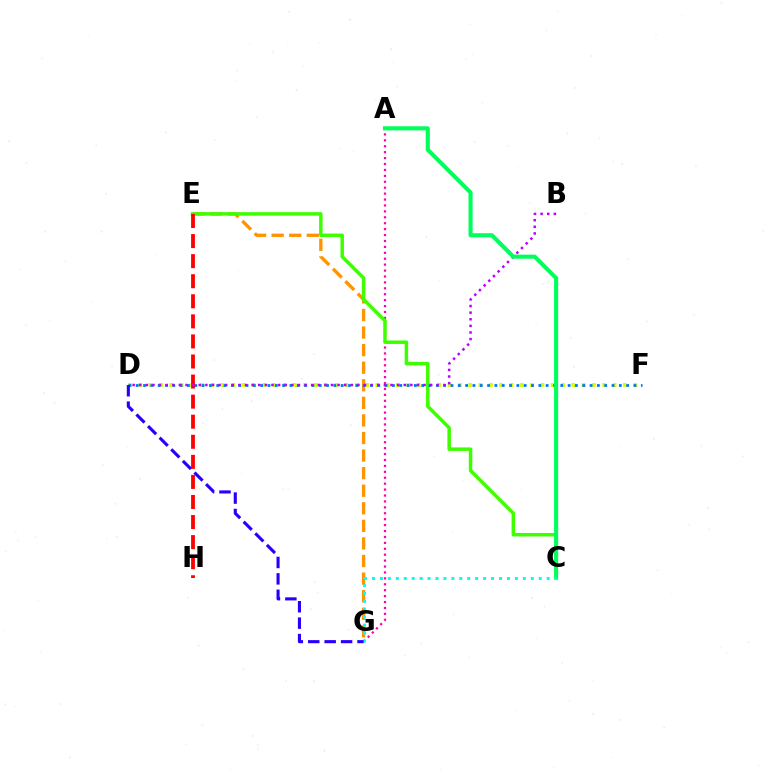{('E', 'G'): [{'color': '#ff9400', 'line_style': 'dashed', 'thickness': 2.39}], ('A', 'G'): [{'color': '#ff00ac', 'line_style': 'dotted', 'thickness': 1.61}], ('D', 'F'): [{'color': '#d1ff00', 'line_style': 'dotted', 'thickness': 2.8}, {'color': '#0074ff', 'line_style': 'dotted', 'thickness': 1.99}], ('C', 'E'): [{'color': '#3dff00', 'line_style': 'solid', 'thickness': 2.51}], ('E', 'H'): [{'color': '#ff0000', 'line_style': 'dashed', 'thickness': 2.73}], ('B', 'D'): [{'color': '#b900ff', 'line_style': 'dotted', 'thickness': 1.8}], ('A', 'C'): [{'color': '#00ff5c', 'line_style': 'solid', 'thickness': 2.95}], ('C', 'G'): [{'color': '#00fff6', 'line_style': 'dotted', 'thickness': 2.16}], ('D', 'G'): [{'color': '#2500ff', 'line_style': 'dashed', 'thickness': 2.23}]}